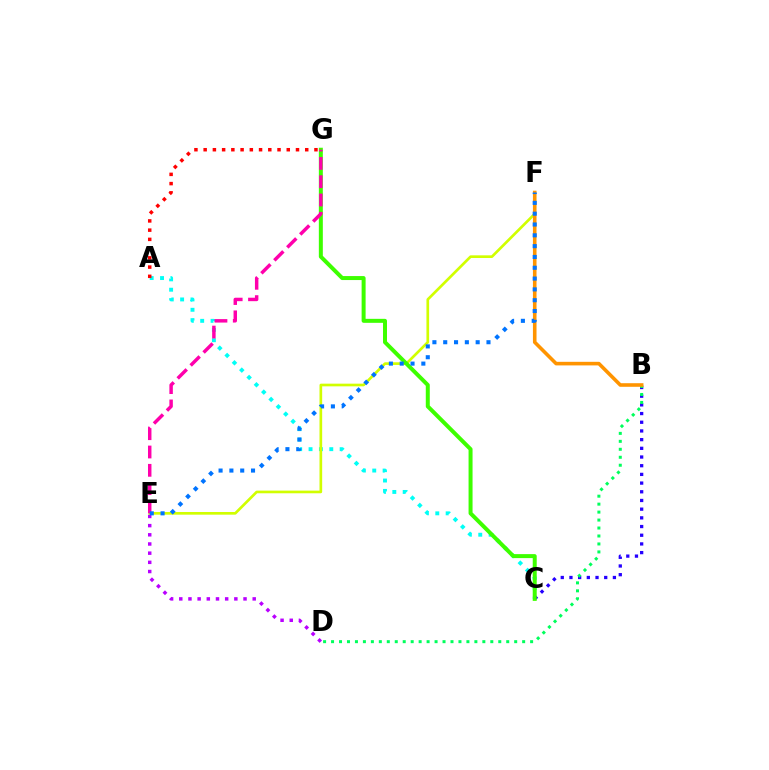{('D', 'E'): [{'color': '#b900ff', 'line_style': 'dotted', 'thickness': 2.49}], ('A', 'C'): [{'color': '#00fff6', 'line_style': 'dotted', 'thickness': 2.82}], ('B', 'C'): [{'color': '#2500ff', 'line_style': 'dotted', 'thickness': 2.36}], ('E', 'F'): [{'color': '#d1ff00', 'line_style': 'solid', 'thickness': 1.92}, {'color': '#0074ff', 'line_style': 'dotted', 'thickness': 2.94}], ('C', 'G'): [{'color': '#3dff00', 'line_style': 'solid', 'thickness': 2.87}], ('A', 'G'): [{'color': '#ff0000', 'line_style': 'dotted', 'thickness': 2.51}], ('B', 'D'): [{'color': '#00ff5c', 'line_style': 'dotted', 'thickness': 2.16}], ('B', 'F'): [{'color': '#ff9400', 'line_style': 'solid', 'thickness': 2.59}], ('E', 'G'): [{'color': '#ff00ac', 'line_style': 'dashed', 'thickness': 2.49}]}